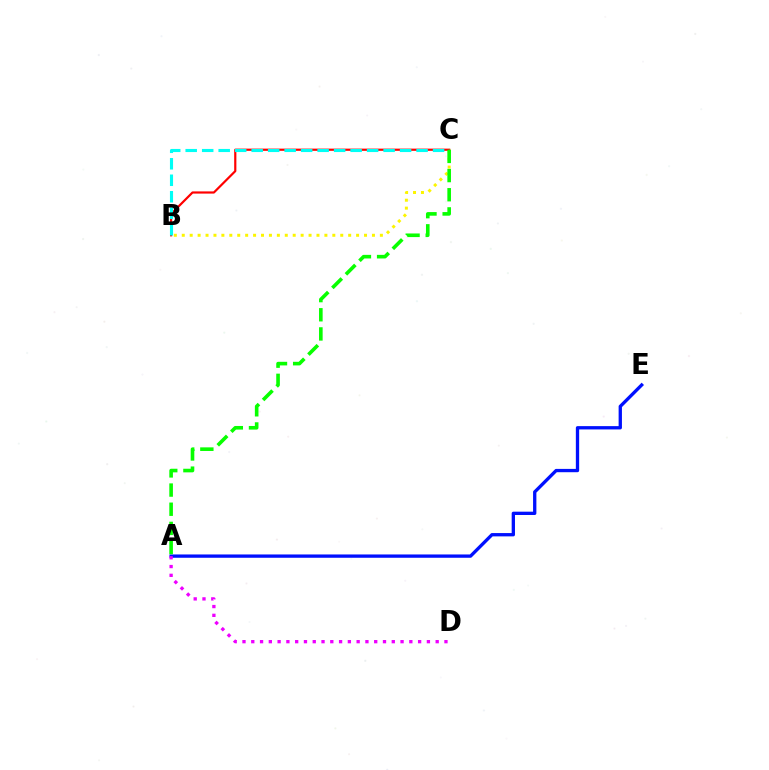{('B', 'C'): [{'color': '#fcf500', 'line_style': 'dotted', 'thickness': 2.15}, {'color': '#ff0000', 'line_style': 'solid', 'thickness': 1.58}, {'color': '#00fff6', 'line_style': 'dashed', 'thickness': 2.24}], ('A', 'E'): [{'color': '#0010ff', 'line_style': 'solid', 'thickness': 2.38}], ('A', 'D'): [{'color': '#ee00ff', 'line_style': 'dotted', 'thickness': 2.39}], ('A', 'C'): [{'color': '#08ff00', 'line_style': 'dashed', 'thickness': 2.6}]}